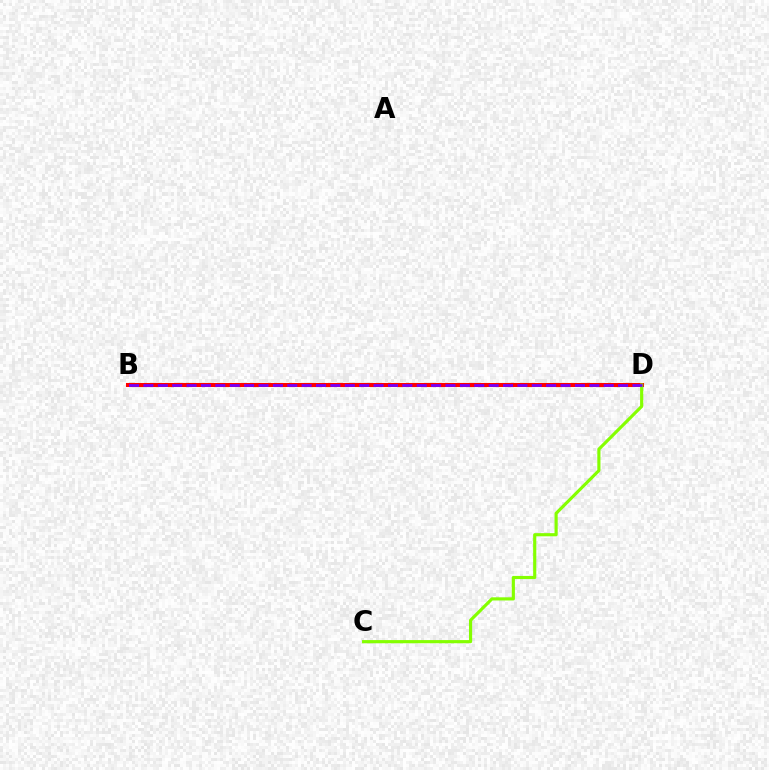{('B', 'D'): [{'color': '#00fff6', 'line_style': 'solid', 'thickness': 2.09}, {'color': '#ff0000', 'line_style': 'solid', 'thickness': 2.92}, {'color': '#7200ff', 'line_style': 'dashed', 'thickness': 1.95}], ('C', 'D'): [{'color': '#84ff00', 'line_style': 'solid', 'thickness': 2.27}]}